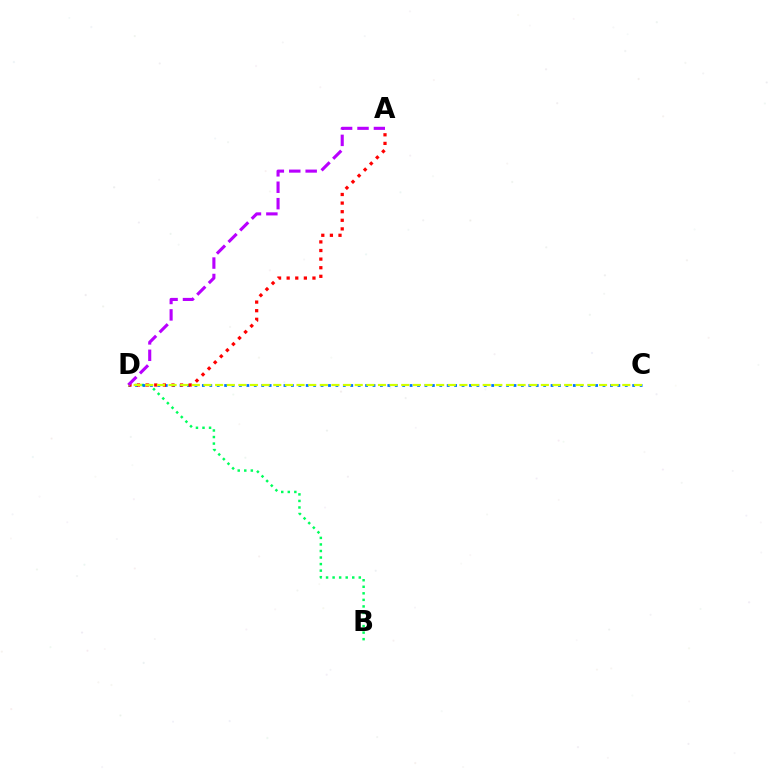{('B', 'D'): [{'color': '#00ff5c', 'line_style': 'dotted', 'thickness': 1.78}], ('C', 'D'): [{'color': '#0074ff', 'line_style': 'dotted', 'thickness': 2.02}, {'color': '#d1ff00', 'line_style': 'dashed', 'thickness': 1.58}], ('A', 'D'): [{'color': '#ff0000', 'line_style': 'dotted', 'thickness': 2.34}, {'color': '#b900ff', 'line_style': 'dashed', 'thickness': 2.23}]}